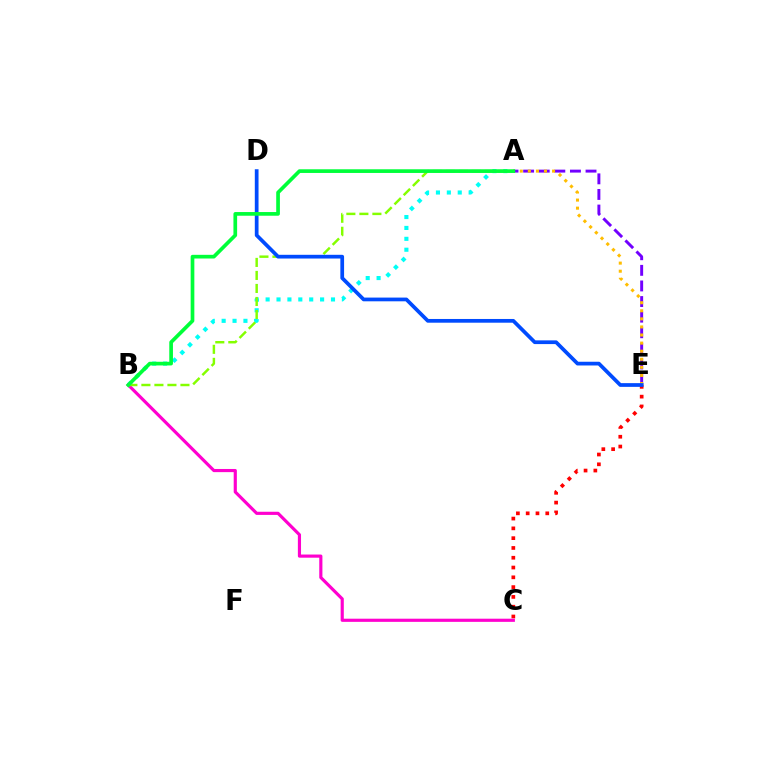{('A', 'B'): [{'color': '#00fff6', 'line_style': 'dotted', 'thickness': 2.96}, {'color': '#84ff00', 'line_style': 'dashed', 'thickness': 1.77}, {'color': '#00ff39', 'line_style': 'solid', 'thickness': 2.65}], ('C', 'E'): [{'color': '#ff0000', 'line_style': 'dotted', 'thickness': 2.66}], ('B', 'C'): [{'color': '#ff00cf', 'line_style': 'solid', 'thickness': 2.27}], ('A', 'E'): [{'color': '#7200ff', 'line_style': 'dashed', 'thickness': 2.12}, {'color': '#ffbd00', 'line_style': 'dotted', 'thickness': 2.19}], ('D', 'E'): [{'color': '#004bff', 'line_style': 'solid', 'thickness': 2.68}]}